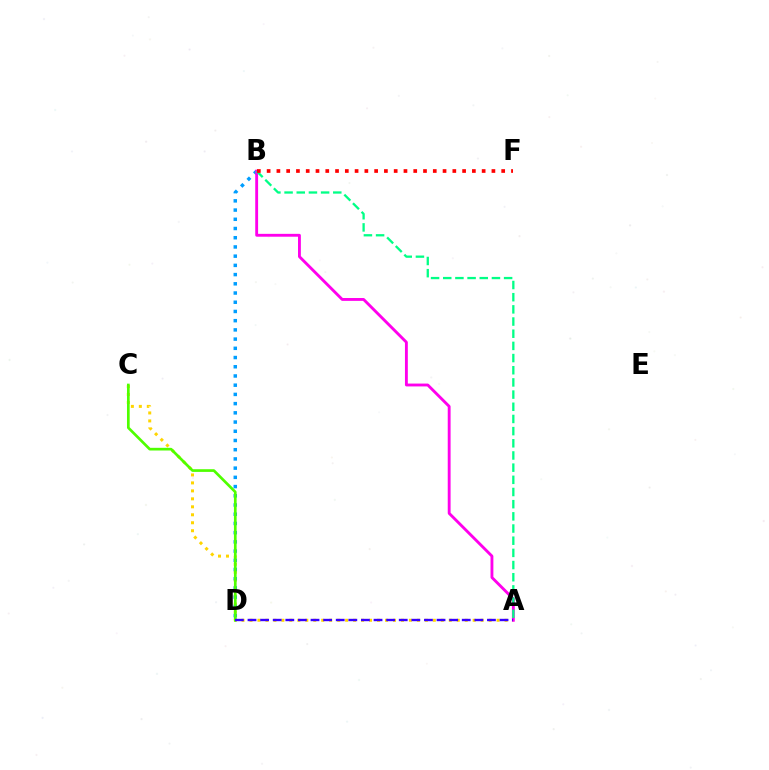{('A', 'C'): [{'color': '#ffd500', 'line_style': 'dotted', 'thickness': 2.17}], ('B', 'D'): [{'color': '#009eff', 'line_style': 'dotted', 'thickness': 2.5}], ('A', 'B'): [{'color': '#ff00ed', 'line_style': 'solid', 'thickness': 2.06}, {'color': '#00ff86', 'line_style': 'dashed', 'thickness': 1.65}], ('C', 'D'): [{'color': '#4fff00', 'line_style': 'solid', 'thickness': 1.94}], ('A', 'D'): [{'color': '#3700ff', 'line_style': 'dashed', 'thickness': 1.71}], ('B', 'F'): [{'color': '#ff0000', 'line_style': 'dotted', 'thickness': 2.66}]}